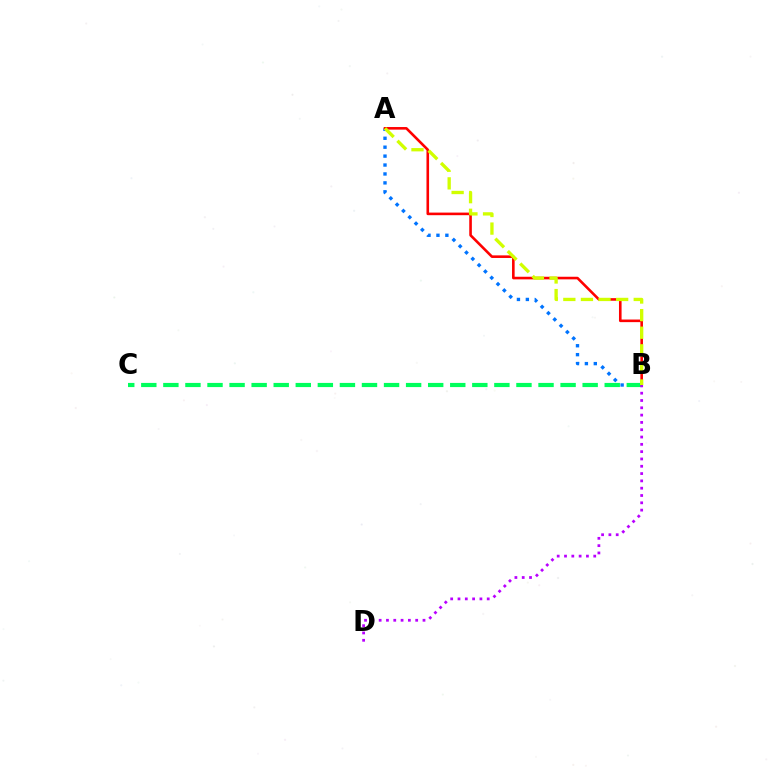{('A', 'B'): [{'color': '#0074ff', 'line_style': 'dotted', 'thickness': 2.42}, {'color': '#ff0000', 'line_style': 'solid', 'thickness': 1.87}, {'color': '#d1ff00', 'line_style': 'dashed', 'thickness': 2.39}], ('B', 'C'): [{'color': '#00ff5c', 'line_style': 'dashed', 'thickness': 3.0}], ('B', 'D'): [{'color': '#b900ff', 'line_style': 'dotted', 'thickness': 1.99}]}